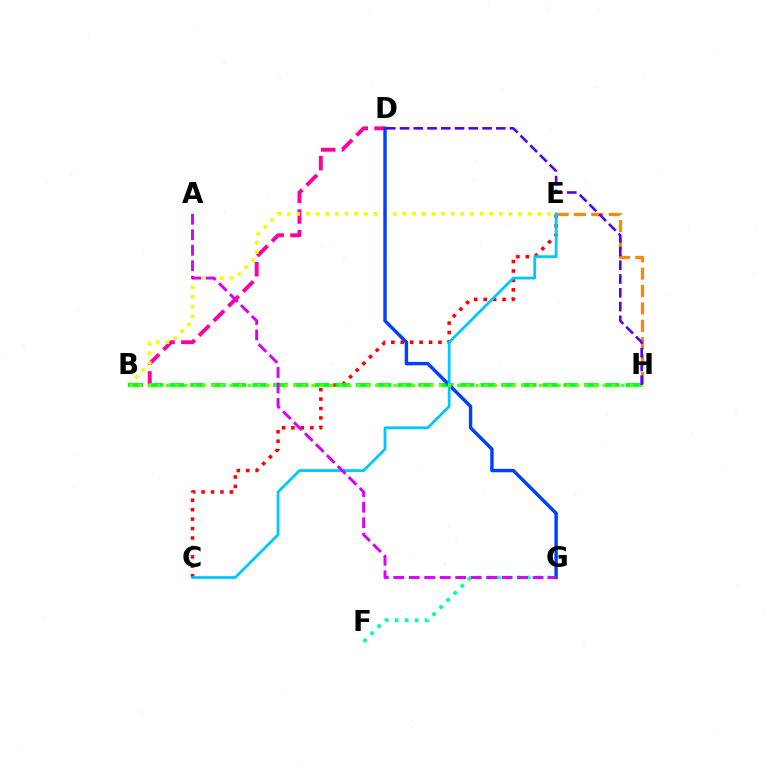{('B', 'D'): [{'color': '#ff00a0', 'line_style': 'dashed', 'thickness': 2.82}], ('C', 'E'): [{'color': '#ff0000', 'line_style': 'dotted', 'thickness': 2.56}, {'color': '#00c7ff', 'line_style': 'solid', 'thickness': 2.01}], ('B', 'E'): [{'color': '#eeff00', 'line_style': 'dotted', 'thickness': 2.62}], ('B', 'H'): [{'color': '#00ff27', 'line_style': 'dashed', 'thickness': 2.82}, {'color': '#66ff00', 'line_style': 'dotted', 'thickness': 2.47}], ('E', 'H'): [{'color': '#ff8800', 'line_style': 'dashed', 'thickness': 2.36}], ('D', 'G'): [{'color': '#003fff', 'line_style': 'solid', 'thickness': 2.46}], ('D', 'H'): [{'color': '#4f00ff', 'line_style': 'dashed', 'thickness': 1.87}], ('F', 'G'): [{'color': '#00ffaf', 'line_style': 'dotted', 'thickness': 2.71}], ('A', 'G'): [{'color': '#d600ff', 'line_style': 'dashed', 'thickness': 2.1}]}